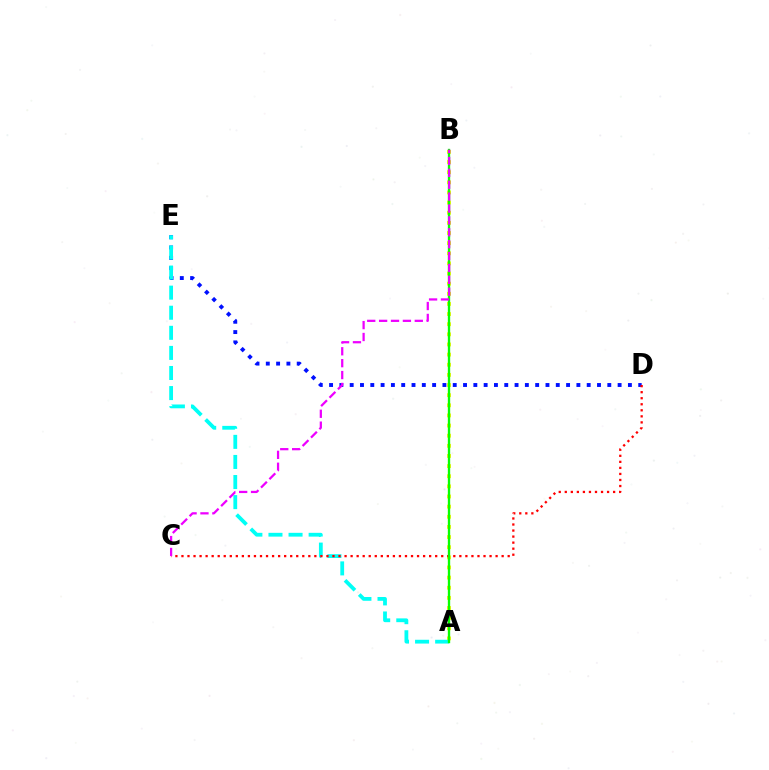{('A', 'B'): [{'color': '#fcf500', 'line_style': 'dotted', 'thickness': 2.75}, {'color': '#08ff00', 'line_style': 'solid', 'thickness': 1.69}], ('D', 'E'): [{'color': '#0010ff', 'line_style': 'dotted', 'thickness': 2.8}], ('A', 'E'): [{'color': '#00fff6', 'line_style': 'dashed', 'thickness': 2.73}], ('C', 'D'): [{'color': '#ff0000', 'line_style': 'dotted', 'thickness': 1.64}], ('B', 'C'): [{'color': '#ee00ff', 'line_style': 'dashed', 'thickness': 1.62}]}